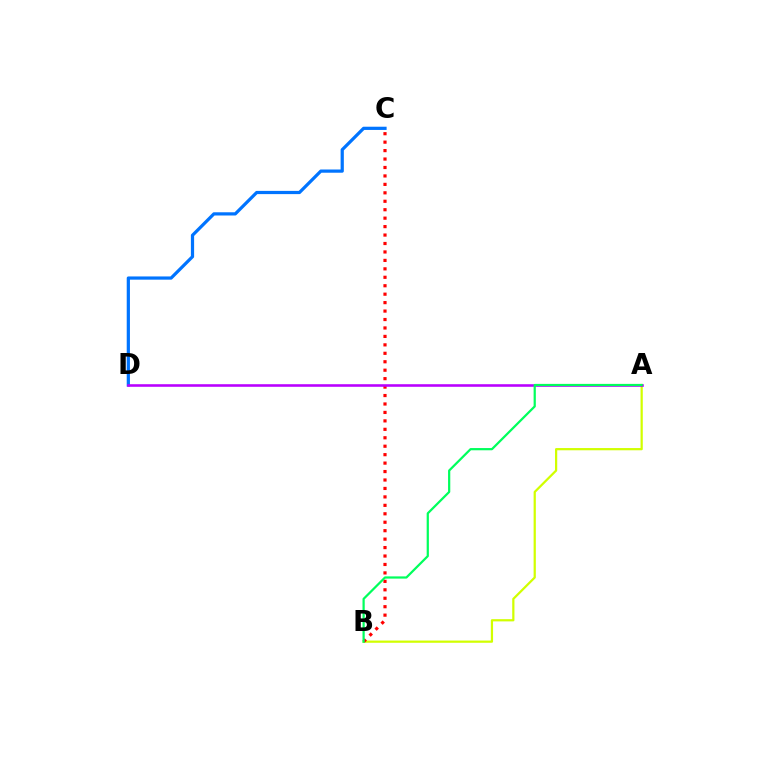{('C', 'D'): [{'color': '#0074ff', 'line_style': 'solid', 'thickness': 2.32}], ('A', 'B'): [{'color': '#d1ff00', 'line_style': 'solid', 'thickness': 1.6}, {'color': '#00ff5c', 'line_style': 'solid', 'thickness': 1.6}], ('B', 'C'): [{'color': '#ff0000', 'line_style': 'dotted', 'thickness': 2.29}], ('A', 'D'): [{'color': '#b900ff', 'line_style': 'solid', 'thickness': 1.86}]}